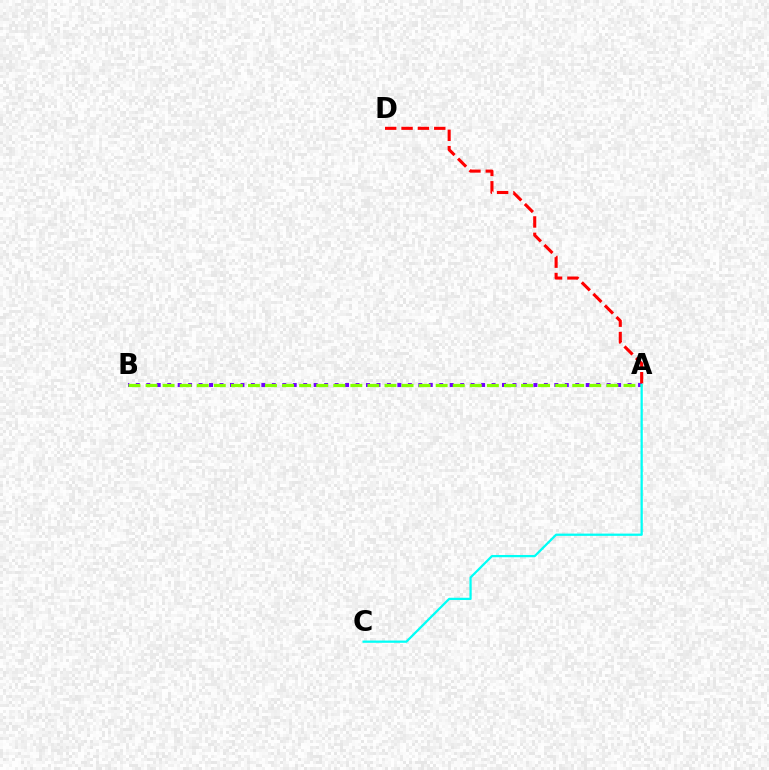{('A', 'B'): [{'color': '#7200ff', 'line_style': 'dotted', 'thickness': 2.84}, {'color': '#84ff00', 'line_style': 'dashed', 'thickness': 2.32}], ('A', 'D'): [{'color': '#ff0000', 'line_style': 'dashed', 'thickness': 2.22}], ('A', 'C'): [{'color': '#00fff6', 'line_style': 'solid', 'thickness': 1.62}]}